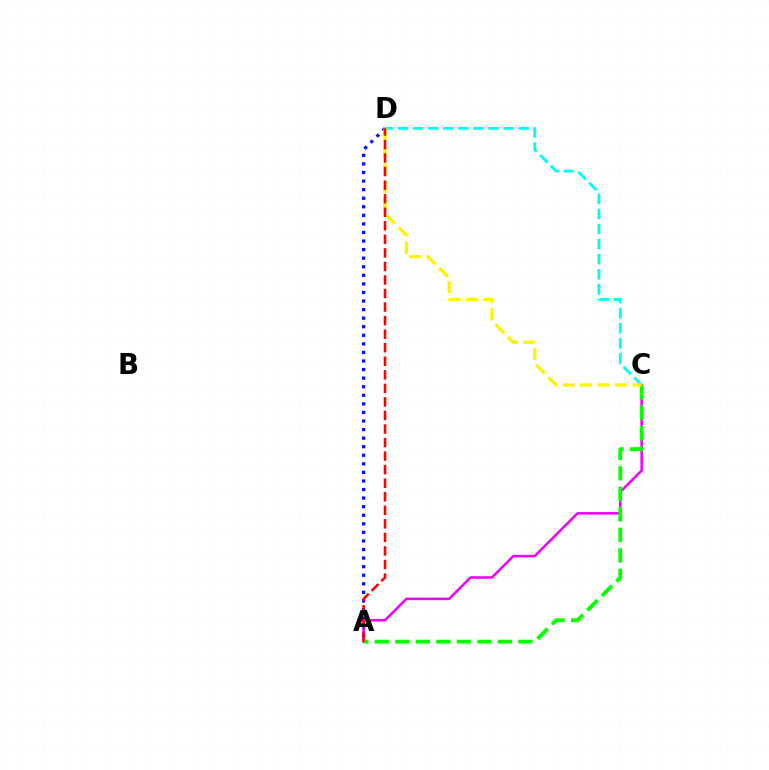{('A', 'C'): [{'color': '#ee00ff', 'line_style': 'solid', 'thickness': 1.82}, {'color': '#08ff00', 'line_style': 'dashed', 'thickness': 2.79}], ('C', 'D'): [{'color': '#00fff6', 'line_style': 'dashed', 'thickness': 2.05}, {'color': '#fcf500', 'line_style': 'dashed', 'thickness': 2.37}], ('A', 'D'): [{'color': '#0010ff', 'line_style': 'dotted', 'thickness': 2.33}, {'color': '#ff0000', 'line_style': 'dashed', 'thickness': 1.84}]}